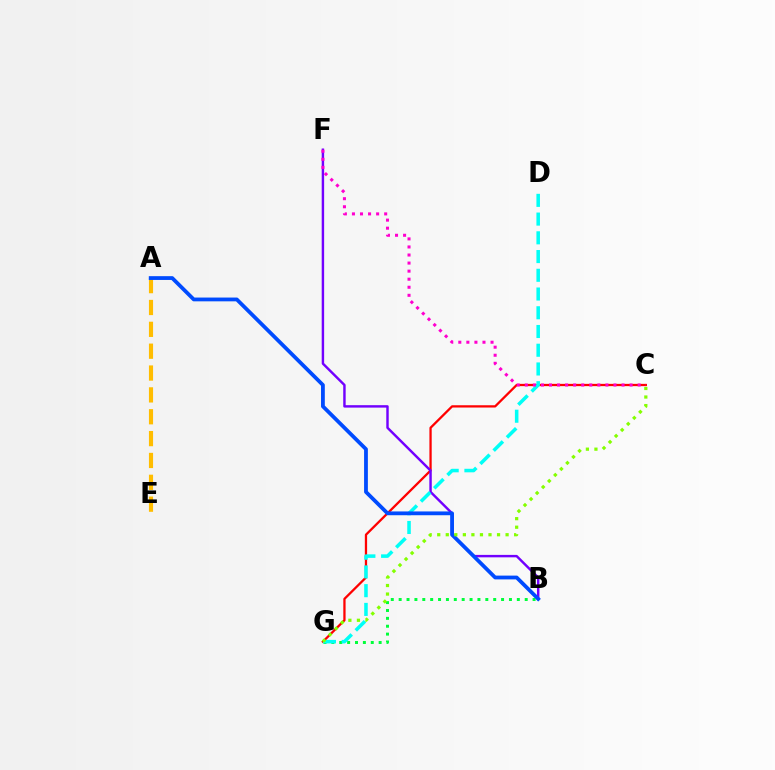{('C', 'G'): [{'color': '#ff0000', 'line_style': 'solid', 'thickness': 1.64}, {'color': '#84ff00', 'line_style': 'dotted', 'thickness': 2.32}], ('B', 'F'): [{'color': '#7200ff', 'line_style': 'solid', 'thickness': 1.75}], ('B', 'G'): [{'color': '#00ff39', 'line_style': 'dotted', 'thickness': 2.14}], ('D', 'G'): [{'color': '#00fff6', 'line_style': 'dashed', 'thickness': 2.55}], ('A', 'E'): [{'color': '#ffbd00', 'line_style': 'dashed', 'thickness': 2.97}], ('A', 'B'): [{'color': '#004bff', 'line_style': 'solid', 'thickness': 2.73}], ('C', 'F'): [{'color': '#ff00cf', 'line_style': 'dotted', 'thickness': 2.19}]}